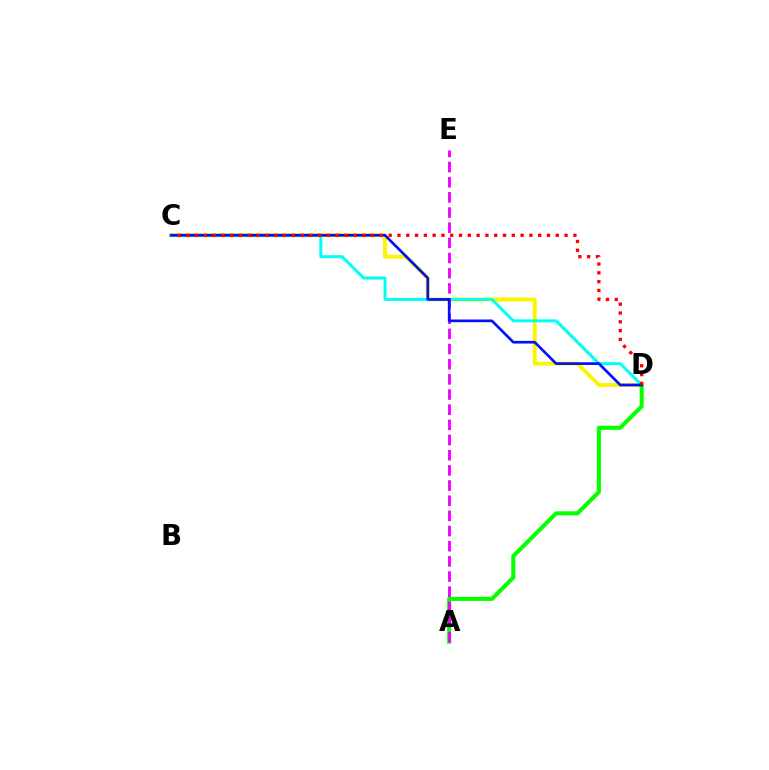{('C', 'D'): [{'color': '#fcf500', 'line_style': 'solid', 'thickness': 2.83}, {'color': '#00fff6', 'line_style': 'solid', 'thickness': 2.16}, {'color': '#0010ff', 'line_style': 'solid', 'thickness': 1.93}, {'color': '#ff0000', 'line_style': 'dotted', 'thickness': 2.39}], ('A', 'D'): [{'color': '#08ff00', 'line_style': 'solid', 'thickness': 2.93}], ('A', 'E'): [{'color': '#ee00ff', 'line_style': 'dashed', 'thickness': 2.06}]}